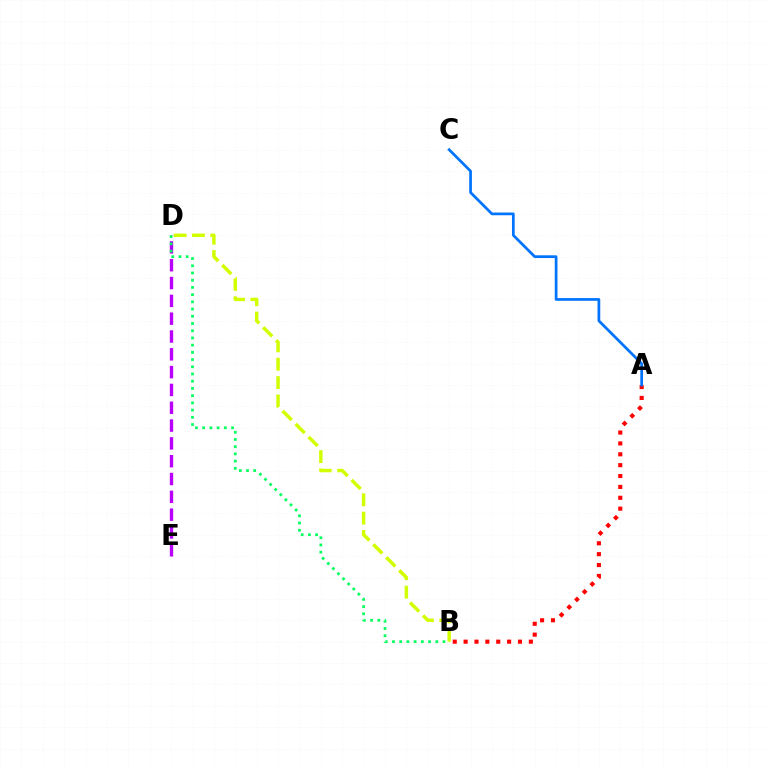{('A', 'B'): [{'color': '#ff0000', 'line_style': 'dotted', 'thickness': 2.95}], ('B', 'D'): [{'color': '#d1ff00', 'line_style': 'dashed', 'thickness': 2.49}, {'color': '#00ff5c', 'line_style': 'dotted', 'thickness': 1.96}], ('A', 'C'): [{'color': '#0074ff', 'line_style': 'solid', 'thickness': 1.96}], ('D', 'E'): [{'color': '#b900ff', 'line_style': 'dashed', 'thickness': 2.42}]}